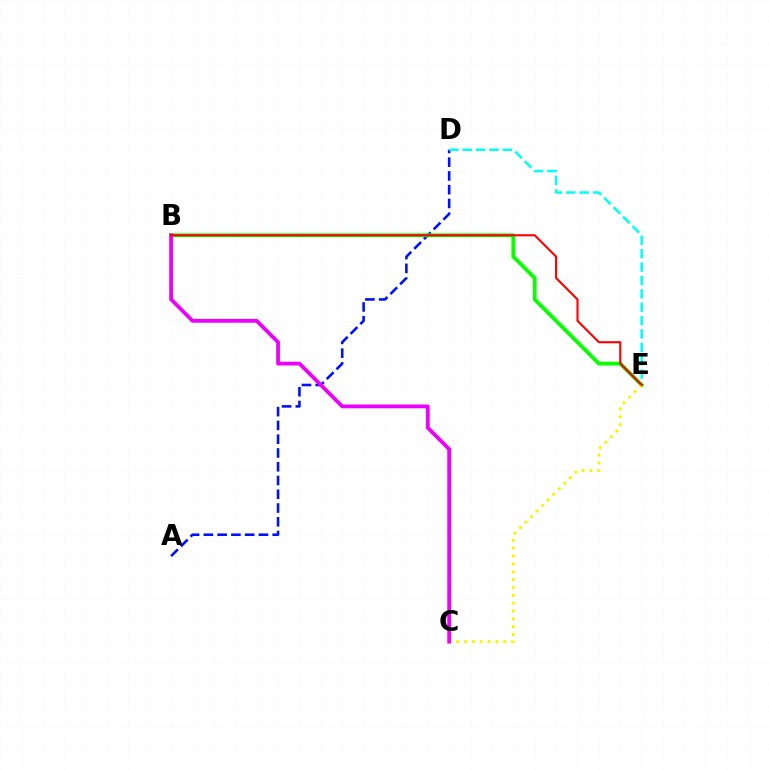{('A', 'D'): [{'color': '#0010ff', 'line_style': 'dashed', 'thickness': 1.87}], ('D', 'E'): [{'color': '#00fff6', 'line_style': 'dashed', 'thickness': 1.82}], ('B', 'E'): [{'color': '#08ff00', 'line_style': 'solid', 'thickness': 2.76}, {'color': '#ff0000', 'line_style': 'solid', 'thickness': 1.52}], ('C', 'E'): [{'color': '#fcf500', 'line_style': 'dotted', 'thickness': 2.13}], ('B', 'C'): [{'color': '#ee00ff', 'line_style': 'solid', 'thickness': 2.74}]}